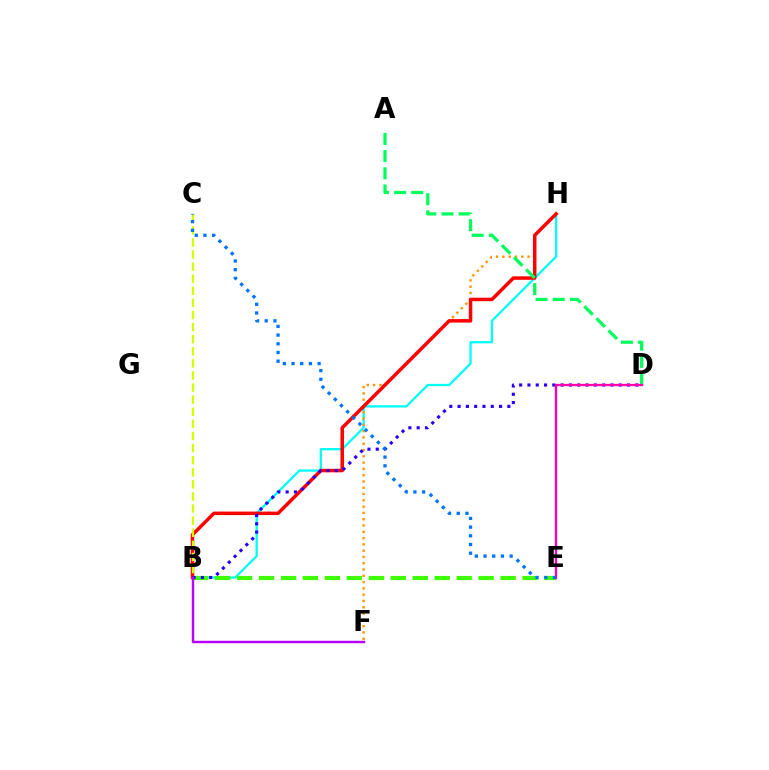{('B', 'H'): [{'color': '#00fff6', 'line_style': 'solid', 'thickness': 1.64}, {'color': '#ff0000', 'line_style': 'solid', 'thickness': 2.52}], ('B', 'E'): [{'color': '#3dff00', 'line_style': 'dashed', 'thickness': 2.98}], ('F', 'H'): [{'color': '#ff9400', 'line_style': 'dotted', 'thickness': 1.71}], ('A', 'D'): [{'color': '#00ff5c', 'line_style': 'dashed', 'thickness': 2.33}], ('B', 'D'): [{'color': '#2500ff', 'line_style': 'dotted', 'thickness': 2.25}], ('B', 'C'): [{'color': '#d1ff00', 'line_style': 'dashed', 'thickness': 1.64}], ('D', 'E'): [{'color': '#ff00ac', 'line_style': 'solid', 'thickness': 1.66}], ('B', 'F'): [{'color': '#b900ff', 'line_style': 'solid', 'thickness': 1.75}], ('C', 'E'): [{'color': '#0074ff', 'line_style': 'dotted', 'thickness': 2.36}]}